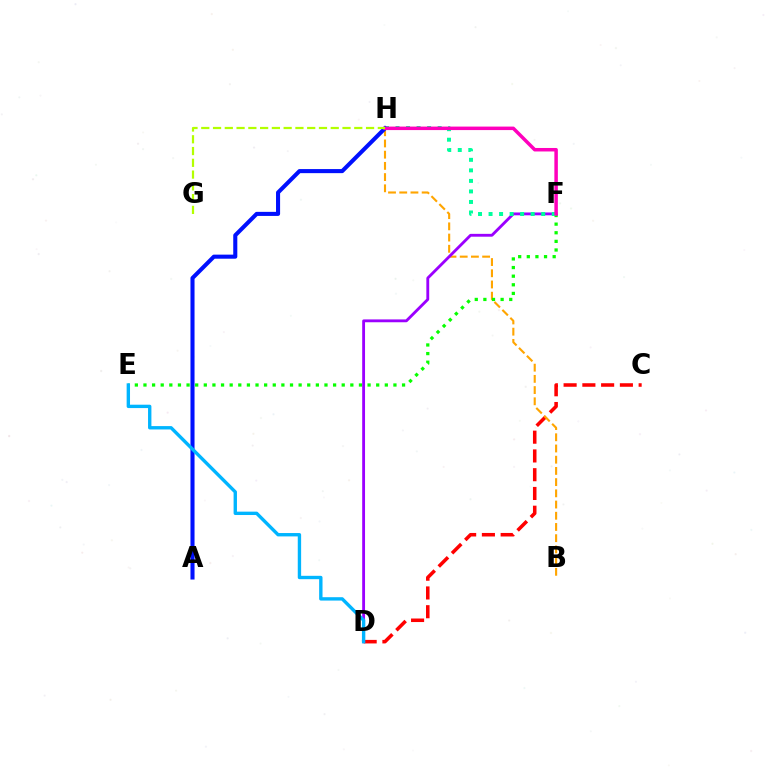{('C', 'D'): [{'color': '#ff0000', 'line_style': 'dashed', 'thickness': 2.55}], ('B', 'H'): [{'color': '#ffa500', 'line_style': 'dashed', 'thickness': 1.52}], ('E', 'F'): [{'color': '#08ff00', 'line_style': 'dotted', 'thickness': 2.34}], ('D', 'F'): [{'color': '#9b00ff', 'line_style': 'solid', 'thickness': 2.05}], ('F', 'H'): [{'color': '#00ff9d', 'line_style': 'dotted', 'thickness': 2.86}, {'color': '#ff00bd', 'line_style': 'solid', 'thickness': 2.51}], ('A', 'H'): [{'color': '#0010ff', 'line_style': 'solid', 'thickness': 2.93}], ('G', 'H'): [{'color': '#b3ff00', 'line_style': 'dashed', 'thickness': 1.6}], ('D', 'E'): [{'color': '#00b5ff', 'line_style': 'solid', 'thickness': 2.43}]}